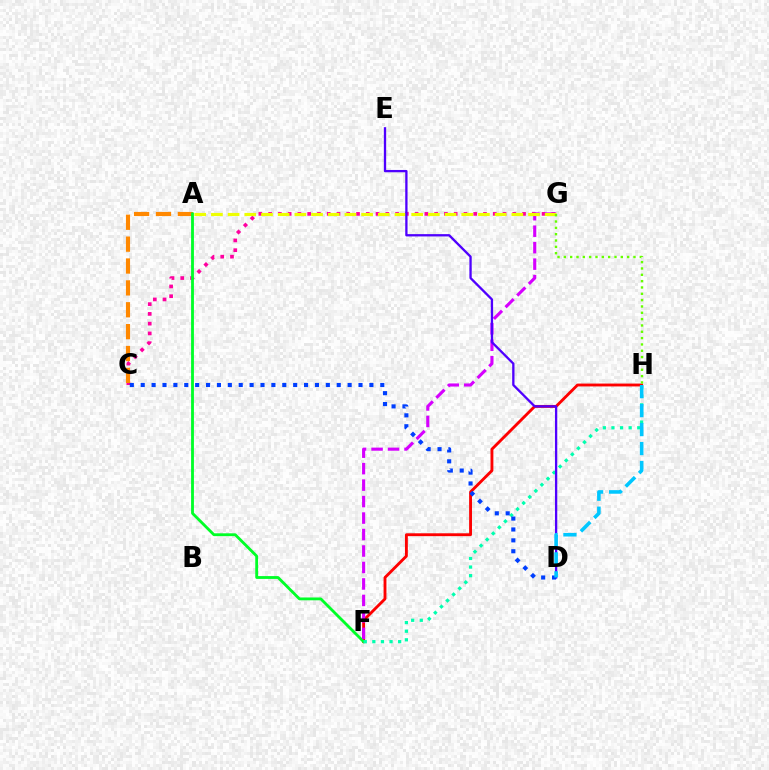{('C', 'G'): [{'color': '#ff00a0', 'line_style': 'dotted', 'thickness': 2.65}], ('F', 'H'): [{'color': '#ff0000', 'line_style': 'solid', 'thickness': 2.06}, {'color': '#00ffaf', 'line_style': 'dotted', 'thickness': 2.34}], ('A', 'C'): [{'color': '#ff8800', 'line_style': 'dashed', 'thickness': 2.97}], ('A', 'F'): [{'color': '#00ff27', 'line_style': 'solid', 'thickness': 2.03}], ('F', 'G'): [{'color': '#d600ff', 'line_style': 'dashed', 'thickness': 2.24}], ('A', 'G'): [{'color': '#eeff00', 'line_style': 'dashed', 'thickness': 2.27}], ('G', 'H'): [{'color': '#66ff00', 'line_style': 'dotted', 'thickness': 1.72}], ('D', 'E'): [{'color': '#4f00ff', 'line_style': 'solid', 'thickness': 1.66}], ('C', 'D'): [{'color': '#003fff', 'line_style': 'dotted', 'thickness': 2.96}], ('D', 'H'): [{'color': '#00c7ff', 'line_style': 'dashed', 'thickness': 2.58}]}